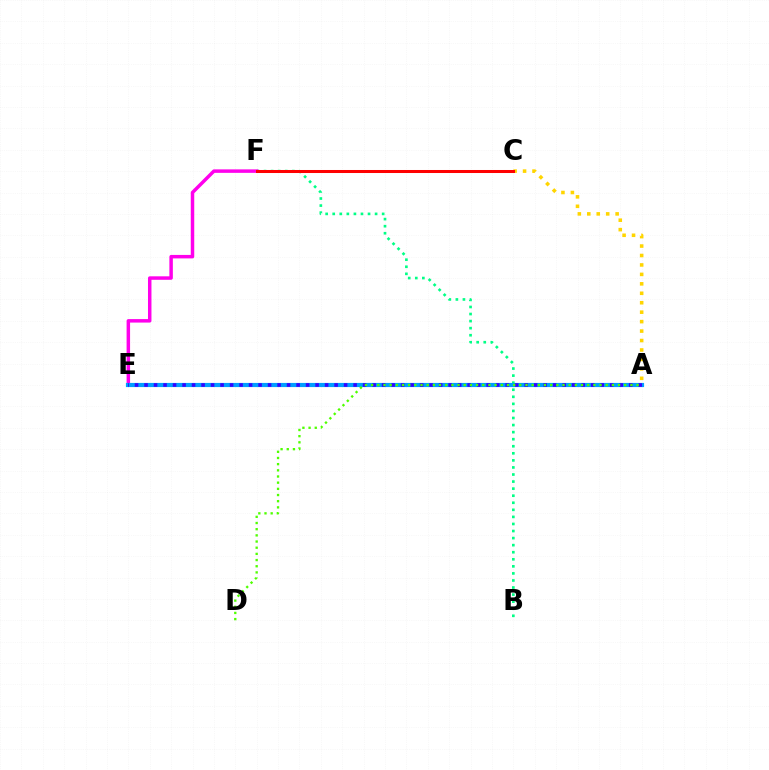{('B', 'F'): [{'color': '#00ff86', 'line_style': 'dotted', 'thickness': 1.92}], ('E', 'F'): [{'color': '#ff00ed', 'line_style': 'solid', 'thickness': 2.51}], ('A', 'E'): [{'color': '#009eff', 'line_style': 'solid', 'thickness': 3.0}, {'color': '#3700ff', 'line_style': 'dotted', 'thickness': 2.58}], ('A', 'D'): [{'color': '#4fff00', 'line_style': 'dotted', 'thickness': 1.68}], ('A', 'C'): [{'color': '#ffd500', 'line_style': 'dotted', 'thickness': 2.57}], ('C', 'F'): [{'color': '#ff0000', 'line_style': 'solid', 'thickness': 2.18}]}